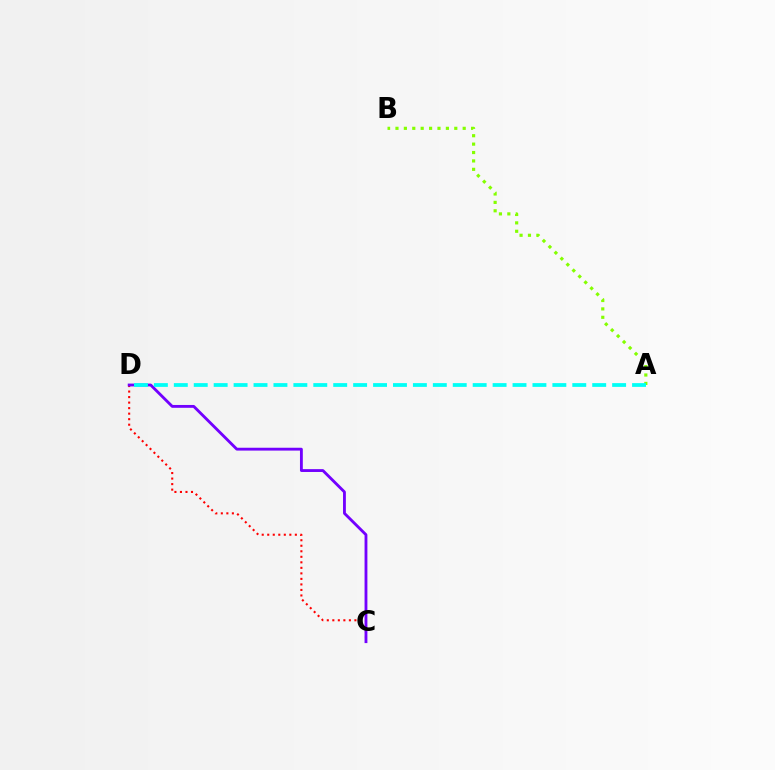{('C', 'D'): [{'color': '#ff0000', 'line_style': 'dotted', 'thickness': 1.5}, {'color': '#7200ff', 'line_style': 'solid', 'thickness': 2.04}], ('A', 'B'): [{'color': '#84ff00', 'line_style': 'dotted', 'thickness': 2.28}], ('A', 'D'): [{'color': '#00fff6', 'line_style': 'dashed', 'thickness': 2.71}]}